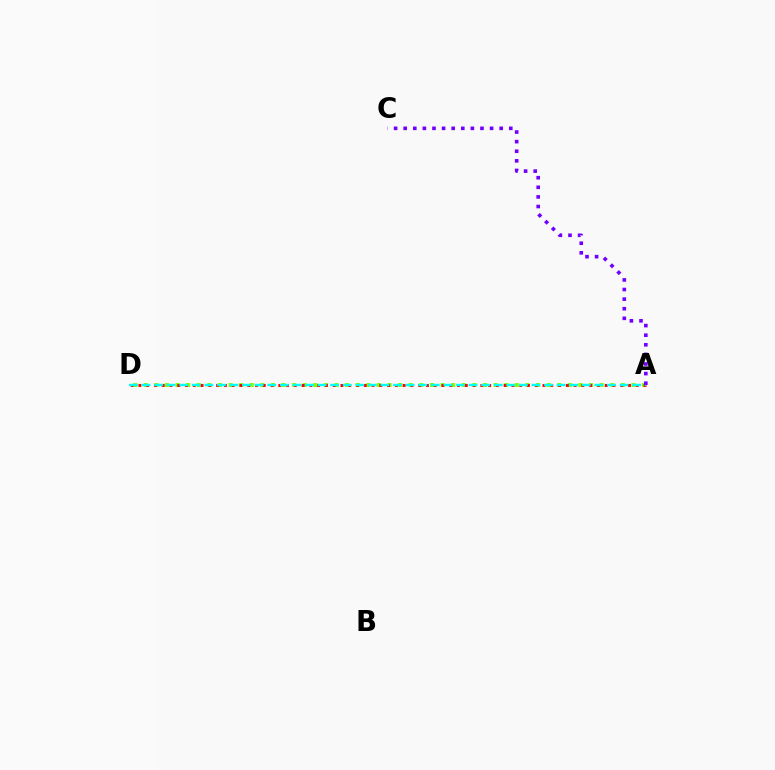{('A', 'D'): [{'color': '#84ff00', 'line_style': 'dotted', 'thickness': 2.88}, {'color': '#ff0000', 'line_style': 'dotted', 'thickness': 2.11}, {'color': '#00fff6', 'line_style': 'dashed', 'thickness': 1.71}], ('A', 'C'): [{'color': '#7200ff', 'line_style': 'dotted', 'thickness': 2.61}]}